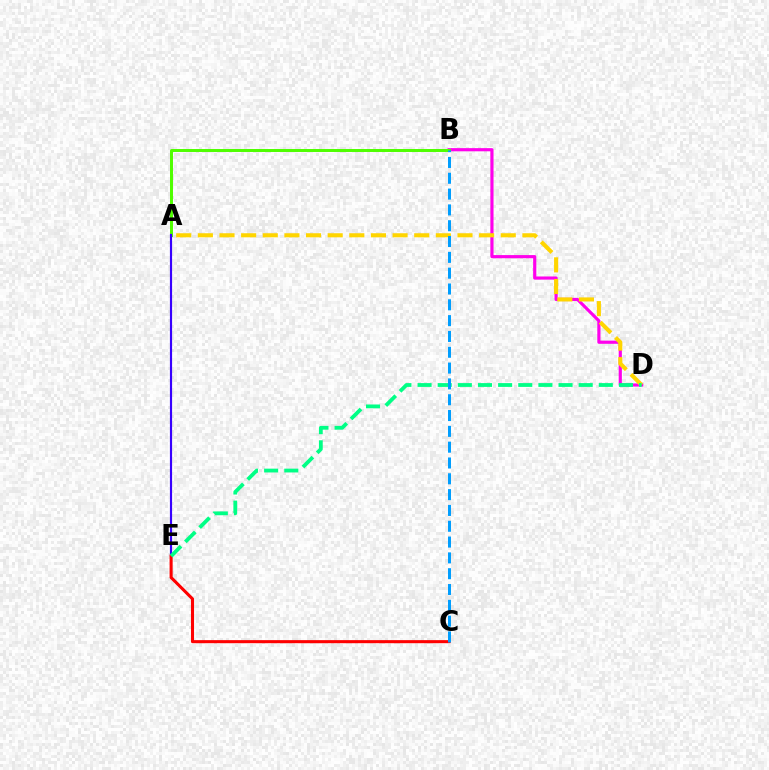{('B', 'D'): [{'color': '#ff00ed', 'line_style': 'solid', 'thickness': 2.28}], ('A', 'D'): [{'color': '#ffd500', 'line_style': 'dashed', 'thickness': 2.94}], ('A', 'B'): [{'color': '#4fff00', 'line_style': 'solid', 'thickness': 2.14}], ('A', 'E'): [{'color': '#3700ff', 'line_style': 'solid', 'thickness': 1.56}], ('C', 'E'): [{'color': '#ff0000', 'line_style': 'solid', 'thickness': 2.21}], ('D', 'E'): [{'color': '#00ff86', 'line_style': 'dashed', 'thickness': 2.74}], ('B', 'C'): [{'color': '#009eff', 'line_style': 'dashed', 'thickness': 2.15}]}